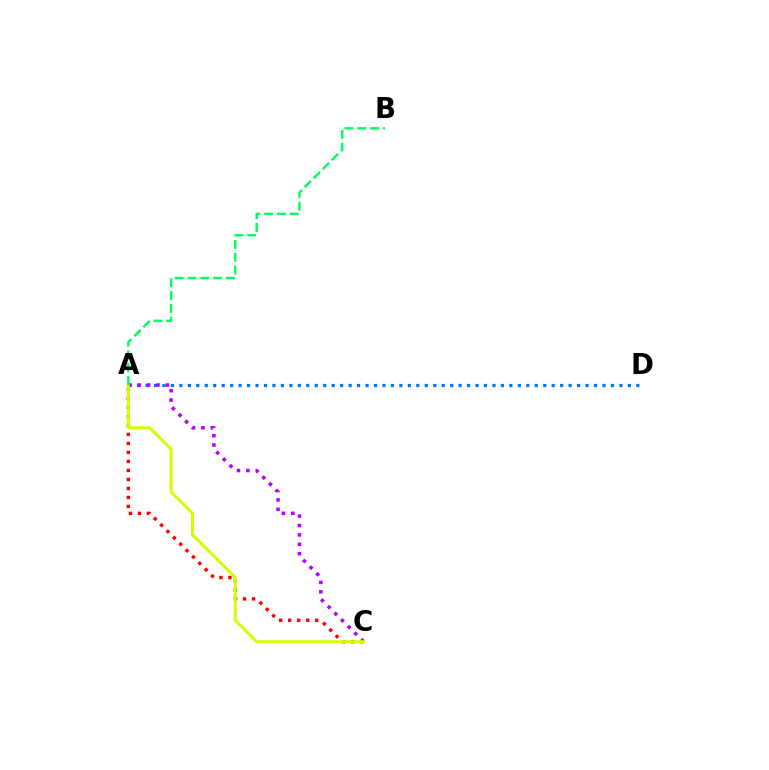{('A', 'C'): [{'color': '#ff0000', 'line_style': 'dotted', 'thickness': 2.45}, {'color': '#b900ff', 'line_style': 'dotted', 'thickness': 2.55}, {'color': '#d1ff00', 'line_style': 'solid', 'thickness': 2.14}], ('A', 'D'): [{'color': '#0074ff', 'line_style': 'dotted', 'thickness': 2.3}], ('A', 'B'): [{'color': '#00ff5c', 'line_style': 'dashed', 'thickness': 1.74}]}